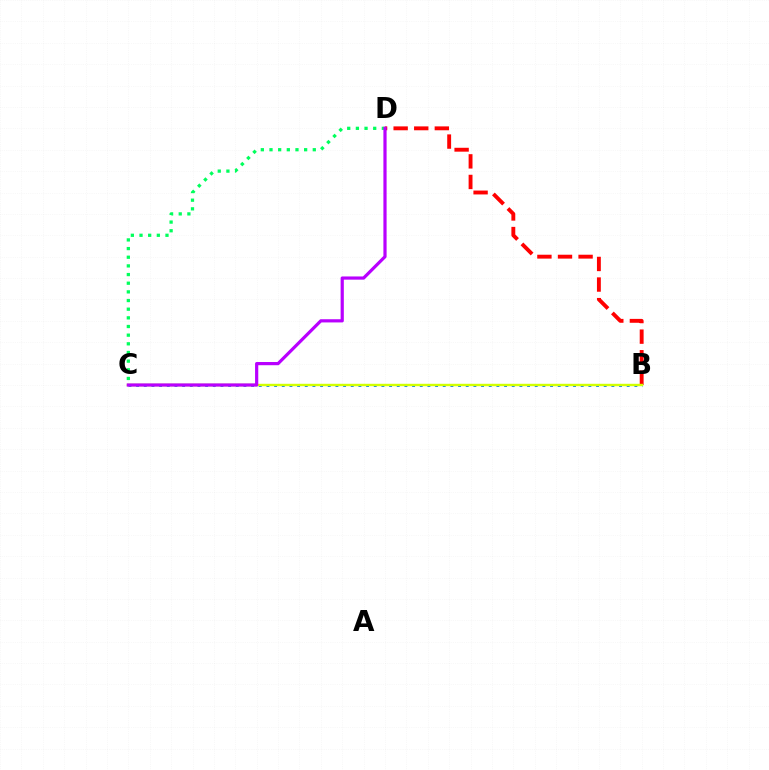{('B', 'C'): [{'color': '#0074ff', 'line_style': 'dotted', 'thickness': 2.08}, {'color': '#d1ff00', 'line_style': 'solid', 'thickness': 1.74}], ('C', 'D'): [{'color': '#00ff5c', 'line_style': 'dotted', 'thickness': 2.35}, {'color': '#b900ff', 'line_style': 'solid', 'thickness': 2.3}], ('B', 'D'): [{'color': '#ff0000', 'line_style': 'dashed', 'thickness': 2.8}]}